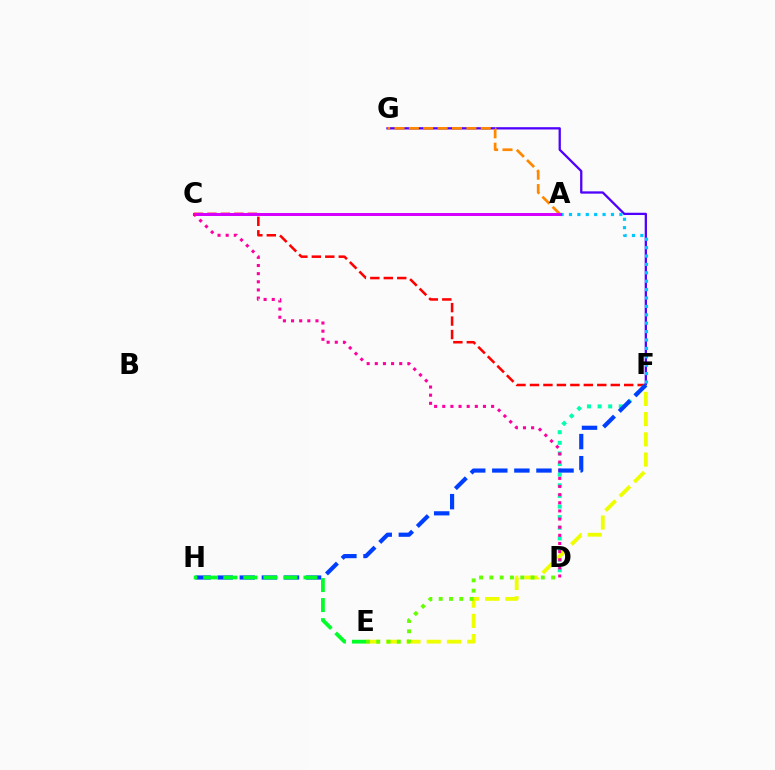{('C', 'F'): [{'color': '#ff0000', 'line_style': 'dashed', 'thickness': 1.83}], ('F', 'G'): [{'color': '#4f00ff', 'line_style': 'solid', 'thickness': 1.64}], ('A', 'F'): [{'color': '#00c7ff', 'line_style': 'dotted', 'thickness': 2.28}], ('D', 'F'): [{'color': '#00ffaf', 'line_style': 'dotted', 'thickness': 2.88}], ('E', 'F'): [{'color': '#eeff00', 'line_style': 'dashed', 'thickness': 2.75}], ('A', 'G'): [{'color': '#ff8800', 'line_style': 'dashed', 'thickness': 1.95}], ('A', 'C'): [{'color': '#d600ff', 'line_style': 'solid', 'thickness': 2.16}], ('C', 'D'): [{'color': '#ff00a0', 'line_style': 'dotted', 'thickness': 2.21}], ('D', 'E'): [{'color': '#66ff00', 'line_style': 'dotted', 'thickness': 2.8}], ('F', 'H'): [{'color': '#003fff', 'line_style': 'dashed', 'thickness': 3.0}], ('E', 'H'): [{'color': '#00ff27', 'line_style': 'dashed', 'thickness': 2.72}]}